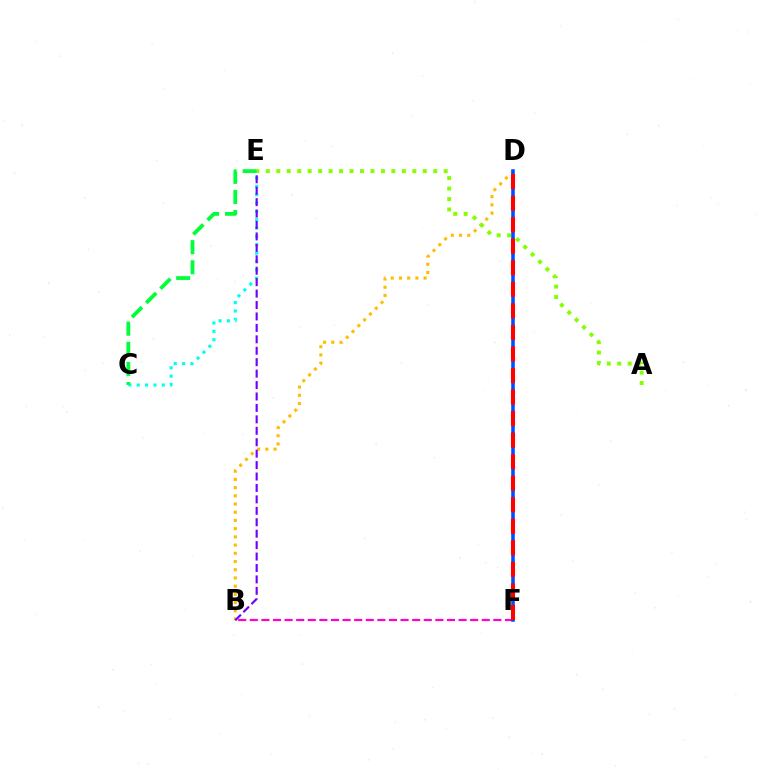{('B', 'D'): [{'color': '#ffbd00', 'line_style': 'dotted', 'thickness': 2.23}], ('B', 'F'): [{'color': '#ff00cf', 'line_style': 'dashed', 'thickness': 1.58}], ('C', 'E'): [{'color': '#00fff6', 'line_style': 'dotted', 'thickness': 2.27}, {'color': '#00ff39', 'line_style': 'dashed', 'thickness': 2.73}], ('B', 'E'): [{'color': '#7200ff', 'line_style': 'dashed', 'thickness': 1.55}], ('A', 'E'): [{'color': '#84ff00', 'line_style': 'dotted', 'thickness': 2.84}], ('D', 'F'): [{'color': '#004bff', 'line_style': 'solid', 'thickness': 2.56}, {'color': '#ff0000', 'line_style': 'dashed', 'thickness': 2.93}]}